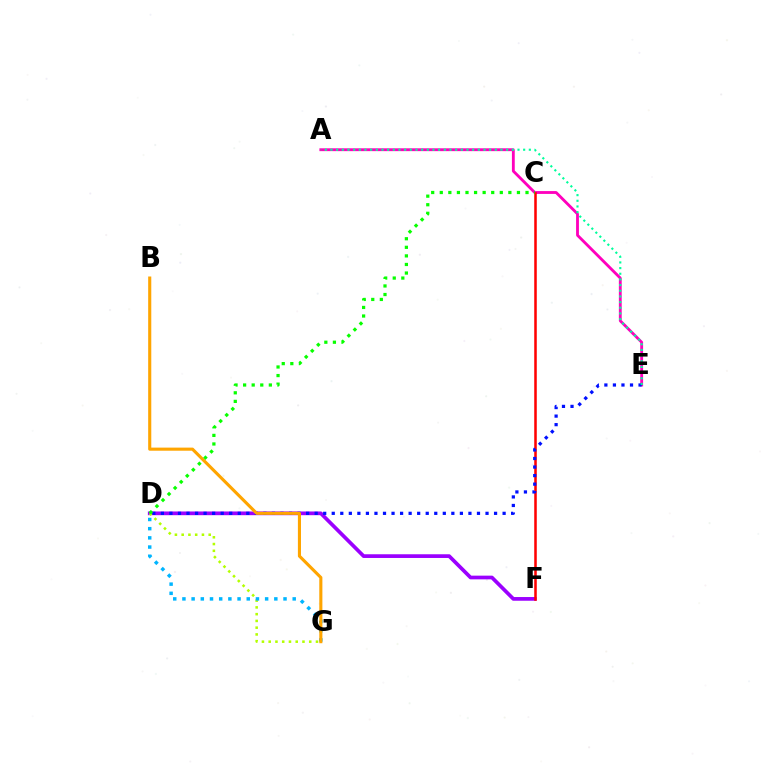{('A', 'E'): [{'color': '#ff00bd', 'line_style': 'solid', 'thickness': 2.04}, {'color': '#00ff9d', 'line_style': 'dotted', 'thickness': 1.54}], ('D', 'F'): [{'color': '#9b00ff', 'line_style': 'solid', 'thickness': 2.67}], ('C', 'F'): [{'color': '#ff0000', 'line_style': 'solid', 'thickness': 1.83}], ('D', 'E'): [{'color': '#0010ff', 'line_style': 'dotted', 'thickness': 2.32}], ('D', 'G'): [{'color': '#b3ff00', 'line_style': 'dotted', 'thickness': 1.84}, {'color': '#00b5ff', 'line_style': 'dotted', 'thickness': 2.5}], ('B', 'G'): [{'color': '#ffa500', 'line_style': 'solid', 'thickness': 2.24}], ('C', 'D'): [{'color': '#08ff00', 'line_style': 'dotted', 'thickness': 2.33}]}